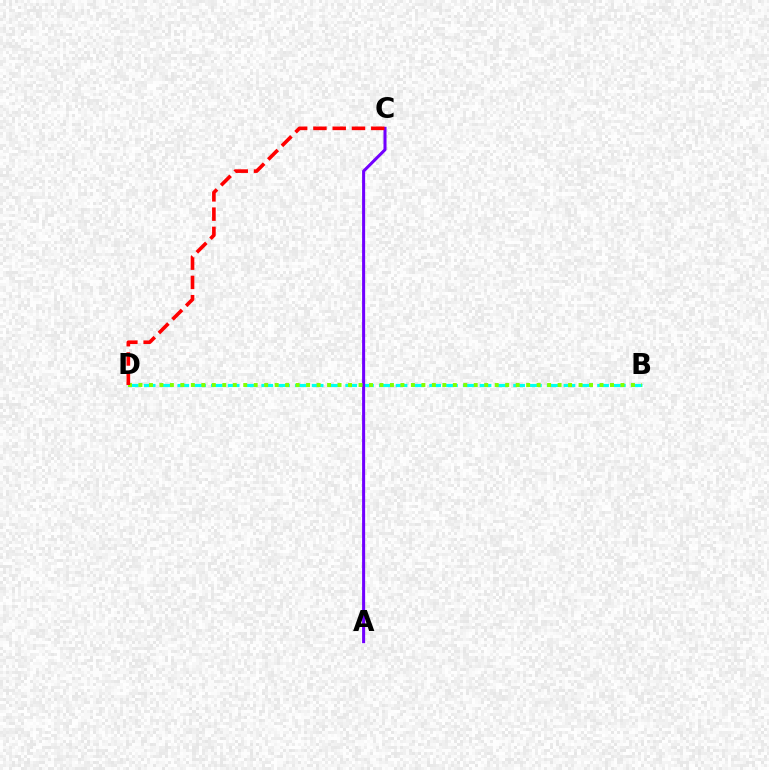{('B', 'D'): [{'color': '#00fff6', 'line_style': 'dashed', 'thickness': 2.28}, {'color': '#84ff00', 'line_style': 'dotted', 'thickness': 2.85}], ('A', 'C'): [{'color': '#7200ff', 'line_style': 'solid', 'thickness': 2.19}], ('C', 'D'): [{'color': '#ff0000', 'line_style': 'dashed', 'thickness': 2.62}]}